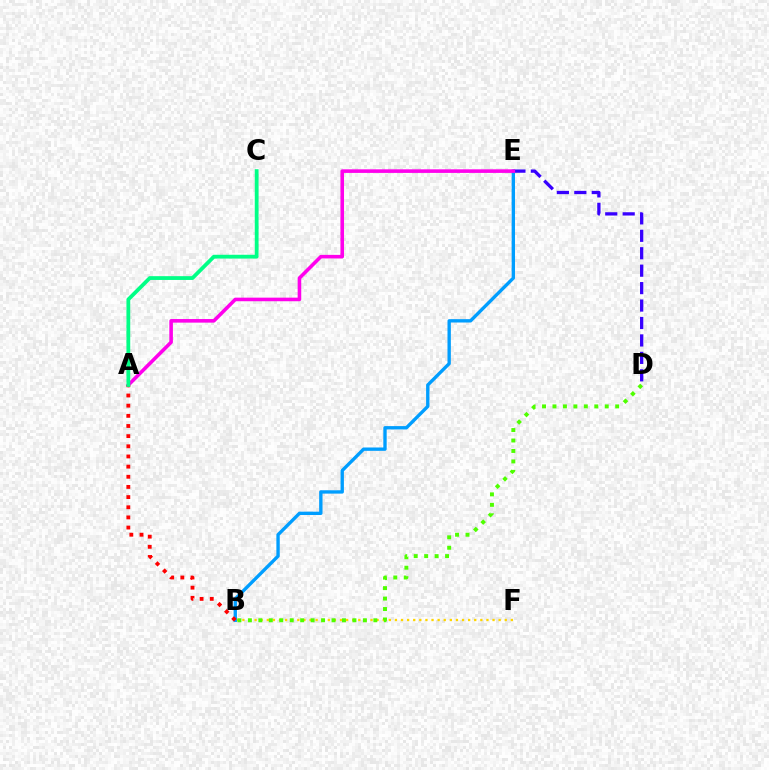{('B', 'F'): [{'color': '#ffd500', 'line_style': 'dotted', 'thickness': 1.66}], ('D', 'E'): [{'color': '#3700ff', 'line_style': 'dashed', 'thickness': 2.37}], ('B', 'D'): [{'color': '#4fff00', 'line_style': 'dotted', 'thickness': 2.84}], ('B', 'E'): [{'color': '#009eff', 'line_style': 'solid', 'thickness': 2.42}], ('A', 'E'): [{'color': '#ff00ed', 'line_style': 'solid', 'thickness': 2.58}], ('A', 'B'): [{'color': '#ff0000', 'line_style': 'dotted', 'thickness': 2.76}], ('A', 'C'): [{'color': '#00ff86', 'line_style': 'solid', 'thickness': 2.73}]}